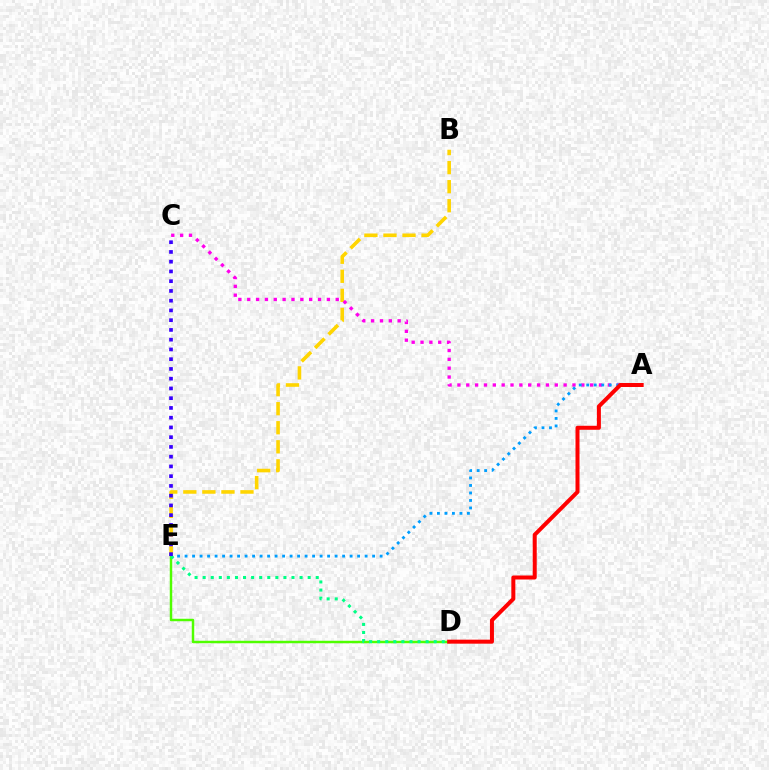{('B', 'E'): [{'color': '#ffd500', 'line_style': 'dashed', 'thickness': 2.59}], ('D', 'E'): [{'color': '#4fff00', 'line_style': 'solid', 'thickness': 1.77}, {'color': '#00ff86', 'line_style': 'dotted', 'thickness': 2.19}], ('A', 'C'): [{'color': '#ff00ed', 'line_style': 'dotted', 'thickness': 2.4}], ('A', 'E'): [{'color': '#009eff', 'line_style': 'dotted', 'thickness': 2.04}], ('A', 'D'): [{'color': '#ff0000', 'line_style': 'solid', 'thickness': 2.88}], ('C', 'E'): [{'color': '#3700ff', 'line_style': 'dotted', 'thickness': 2.65}]}